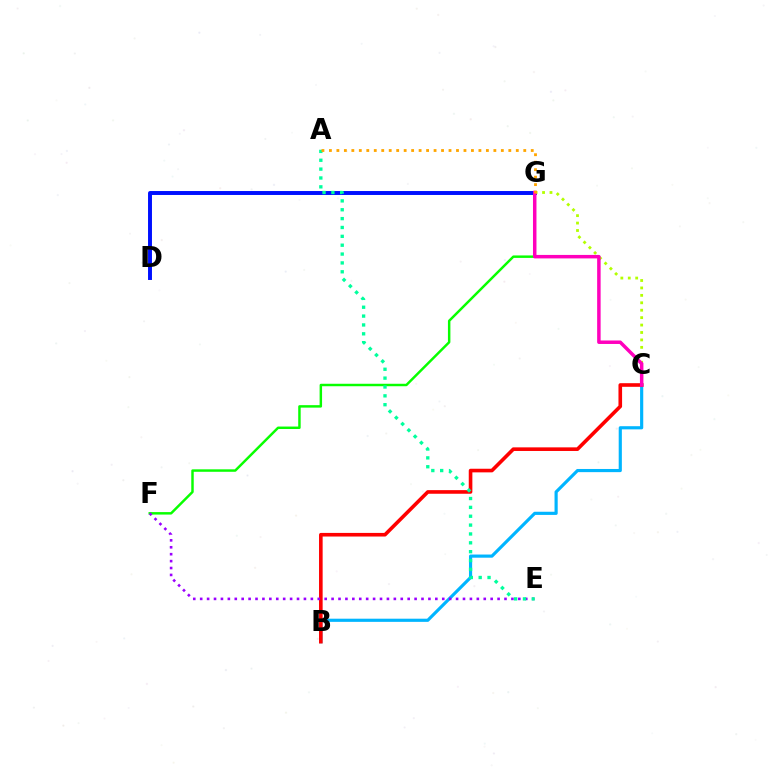{('D', 'G'): [{'color': '#0010ff', 'line_style': 'solid', 'thickness': 2.84}], ('B', 'C'): [{'color': '#00b5ff', 'line_style': 'solid', 'thickness': 2.28}, {'color': '#ff0000', 'line_style': 'solid', 'thickness': 2.6}], ('F', 'G'): [{'color': '#08ff00', 'line_style': 'solid', 'thickness': 1.77}], ('C', 'G'): [{'color': '#b3ff00', 'line_style': 'dotted', 'thickness': 2.02}, {'color': '#ff00bd', 'line_style': 'solid', 'thickness': 2.51}], ('E', 'F'): [{'color': '#9b00ff', 'line_style': 'dotted', 'thickness': 1.88}], ('A', 'E'): [{'color': '#00ff9d', 'line_style': 'dotted', 'thickness': 2.41}], ('A', 'G'): [{'color': '#ffa500', 'line_style': 'dotted', 'thickness': 2.03}]}